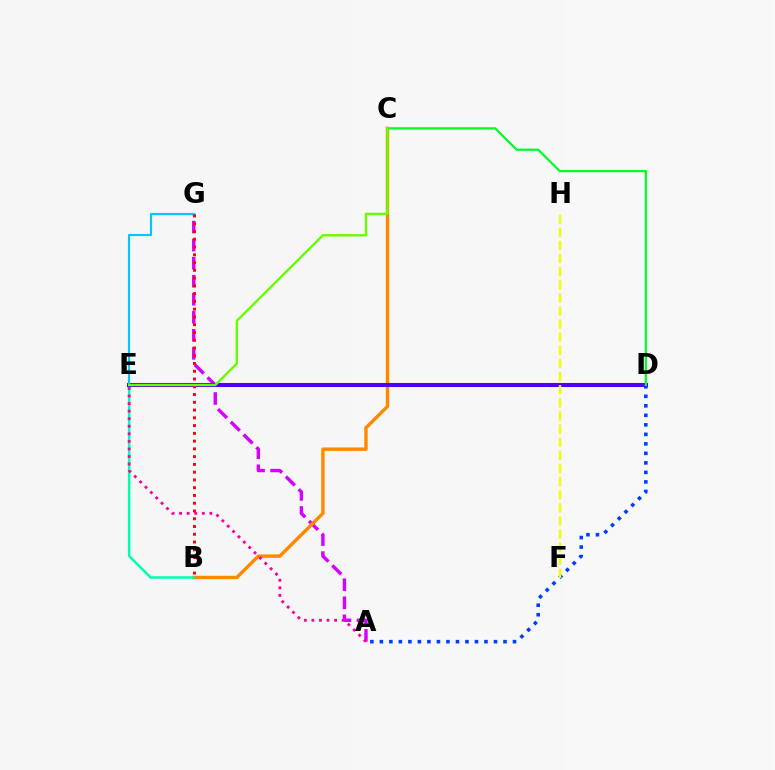{('A', 'G'): [{'color': '#d600ff', 'line_style': 'dashed', 'thickness': 2.45}], ('B', 'C'): [{'color': '#ff8800', 'line_style': 'solid', 'thickness': 2.45}], ('A', 'D'): [{'color': '#003fff', 'line_style': 'dotted', 'thickness': 2.58}], ('B', 'E'): [{'color': '#00ffaf', 'line_style': 'solid', 'thickness': 1.8}], ('D', 'E'): [{'color': '#4f00ff', 'line_style': 'solid', 'thickness': 2.92}], ('A', 'E'): [{'color': '#ff00a0', 'line_style': 'dotted', 'thickness': 2.05}], ('E', 'G'): [{'color': '#00c7ff', 'line_style': 'solid', 'thickness': 1.55}], ('F', 'H'): [{'color': '#eeff00', 'line_style': 'dashed', 'thickness': 1.78}], ('B', 'G'): [{'color': '#ff0000', 'line_style': 'dotted', 'thickness': 2.11}], ('C', 'D'): [{'color': '#00ff27', 'line_style': 'solid', 'thickness': 1.62}], ('C', 'E'): [{'color': '#66ff00', 'line_style': 'solid', 'thickness': 1.71}]}